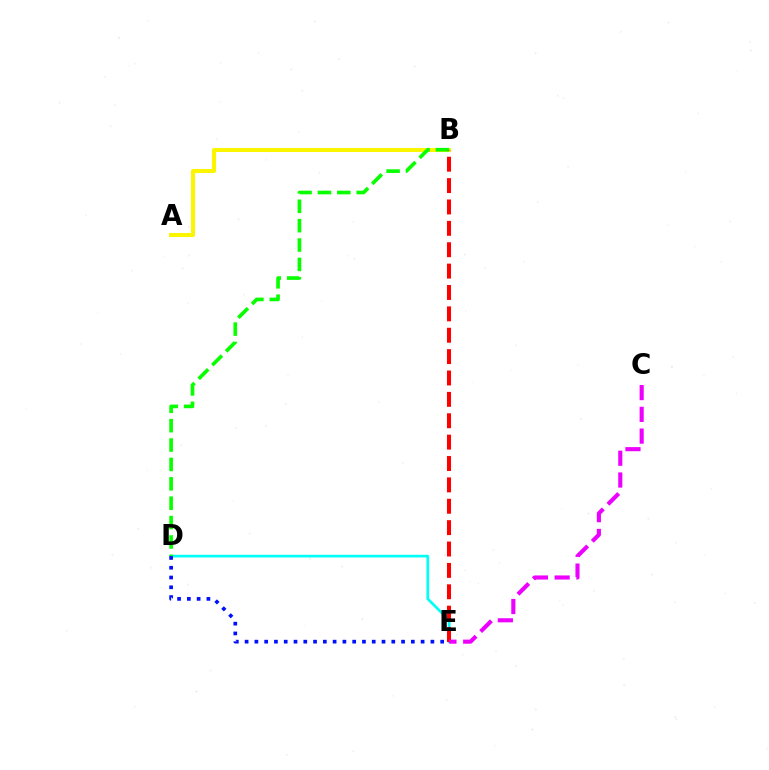{('D', 'E'): [{'color': '#00fff6', 'line_style': 'solid', 'thickness': 1.94}, {'color': '#0010ff', 'line_style': 'dotted', 'thickness': 2.66}], ('A', 'B'): [{'color': '#fcf500', 'line_style': 'solid', 'thickness': 2.9}], ('B', 'D'): [{'color': '#08ff00', 'line_style': 'dashed', 'thickness': 2.63}], ('B', 'E'): [{'color': '#ff0000', 'line_style': 'dashed', 'thickness': 2.9}], ('C', 'E'): [{'color': '#ee00ff', 'line_style': 'dashed', 'thickness': 2.96}]}